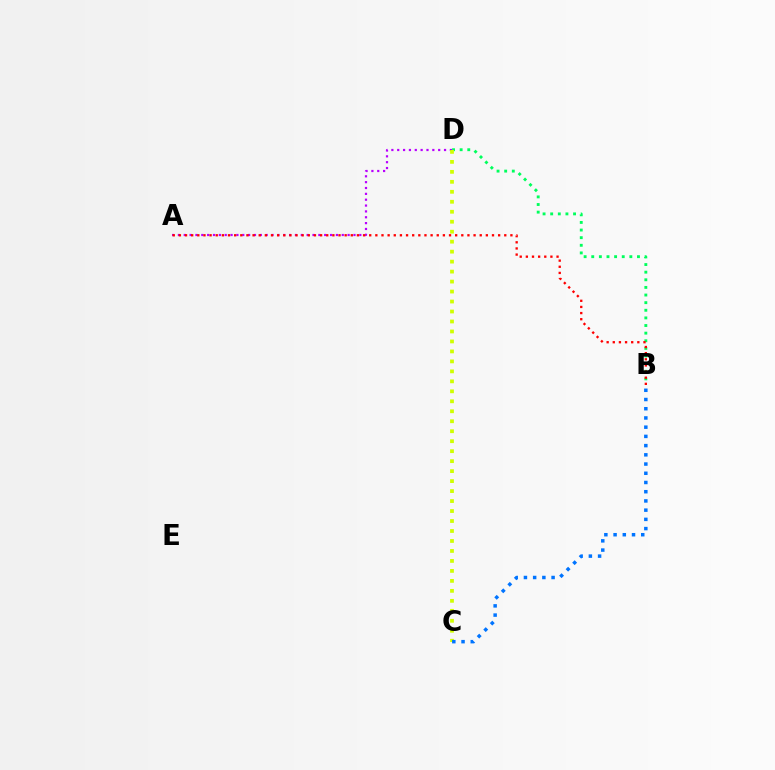{('B', 'D'): [{'color': '#00ff5c', 'line_style': 'dotted', 'thickness': 2.07}], ('A', 'D'): [{'color': '#b900ff', 'line_style': 'dotted', 'thickness': 1.59}], ('C', 'D'): [{'color': '#d1ff00', 'line_style': 'dotted', 'thickness': 2.71}], ('A', 'B'): [{'color': '#ff0000', 'line_style': 'dotted', 'thickness': 1.67}], ('B', 'C'): [{'color': '#0074ff', 'line_style': 'dotted', 'thickness': 2.51}]}